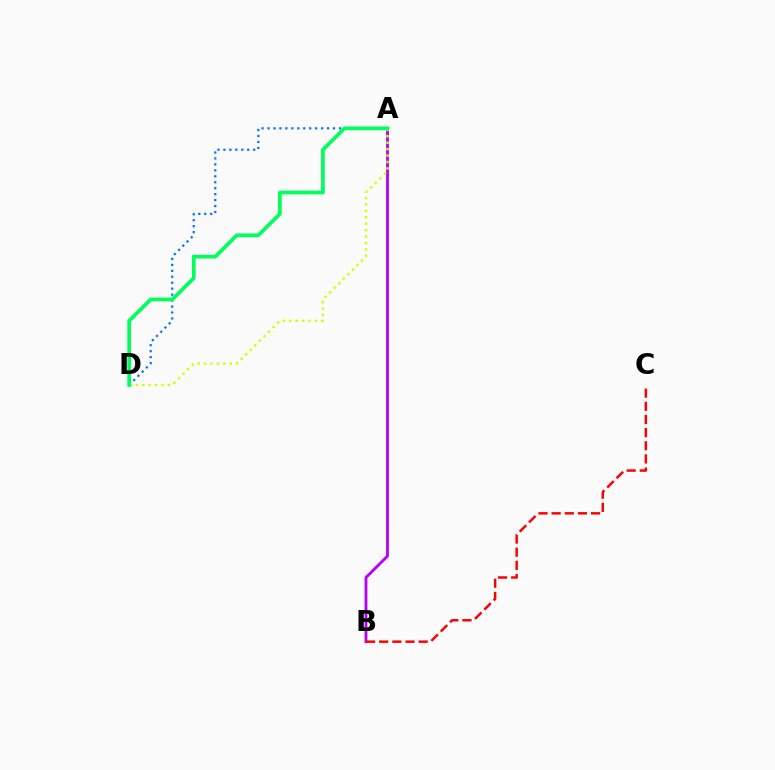{('A', 'B'): [{'color': '#b900ff', 'line_style': 'solid', 'thickness': 2.04}], ('A', 'D'): [{'color': '#0074ff', 'line_style': 'dotted', 'thickness': 1.62}, {'color': '#d1ff00', 'line_style': 'dotted', 'thickness': 1.75}, {'color': '#00ff5c', 'line_style': 'solid', 'thickness': 2.68}], ('B', 'C'): [{'color': '#ff0000', 'line_style': 'dashed', 'thickness': 1.79}]}